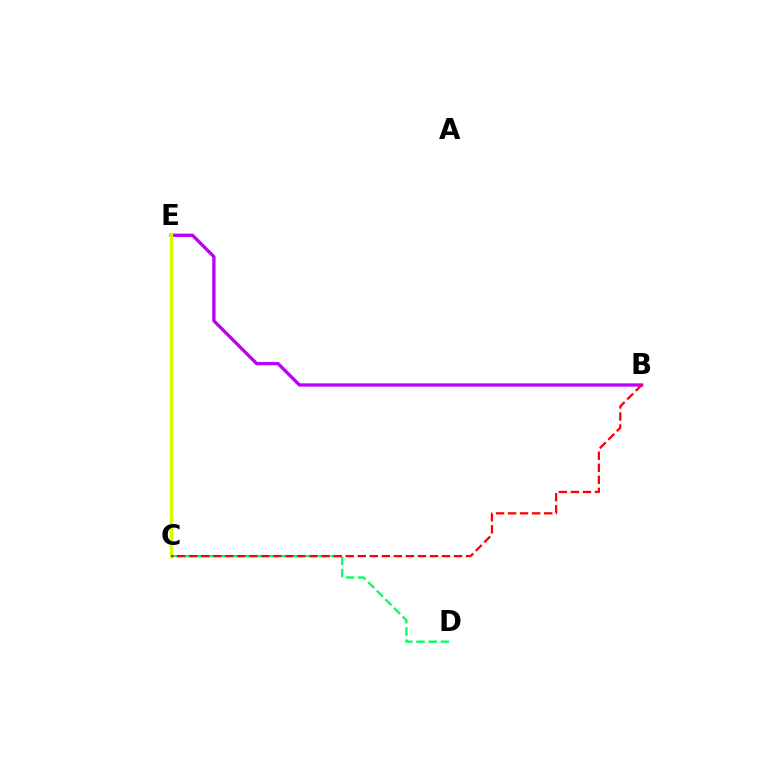{('C', 'E'): [{'color': '#0074ff', 'line_style': 'dotted', 'thickness': 1.95}, {'color': '#d1ff00', 'line_style': 'solid', 'thickness': 2.5}], ('B', 'E'): [{'color': '#b900ff', 'line_style': 'solid', 'thickness': 2.38}], ('C', 'D'): [{'color': '#00ff5c', 'line_style': 'dashed', 'thickness': 1.66}], ('B', 'C'): [{'color': '#ff0000', 'line_style': 'dashed', 'thickness': 1.64}]}